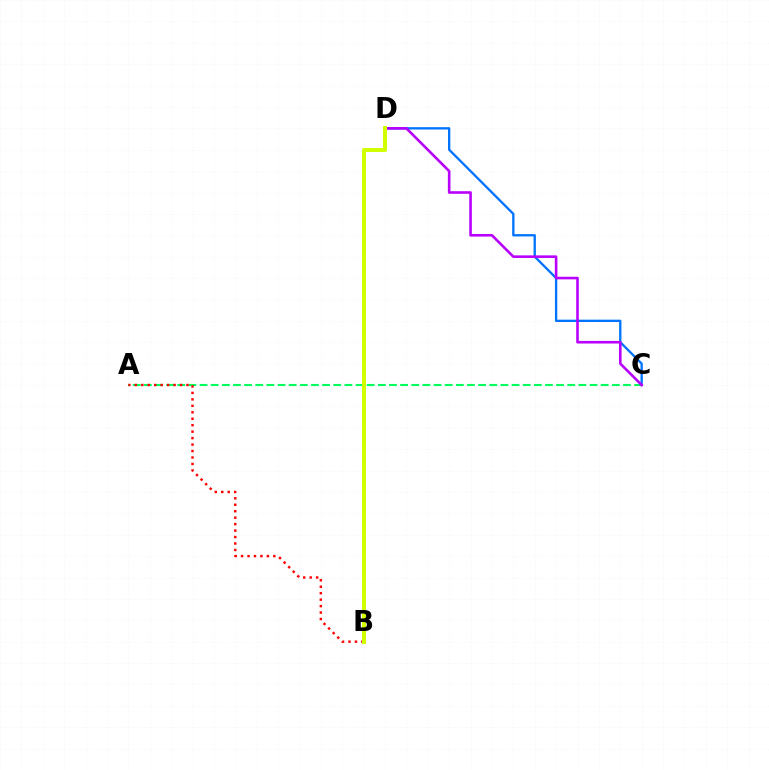{('A', 'C'): [{'color': '#00ff5c', 'line_style': 'dashed', 'thickness': 1.51}], ('C', 'D'): [{'color': '#0074ff', 'line_style': 'solid', 'thickness': 1.68}, {'color': '#b900ff', 'line_style': 'solid', 'thickness': 1.88}], ('A', 'B'): [{'color': '#ff0000', 'line_style': 'dotted', 'thickness': 1.75}], ('B', 'D'): [{'color': '#d1ff00', 'line_style': 'solid', 'thickness': 2.89}]}